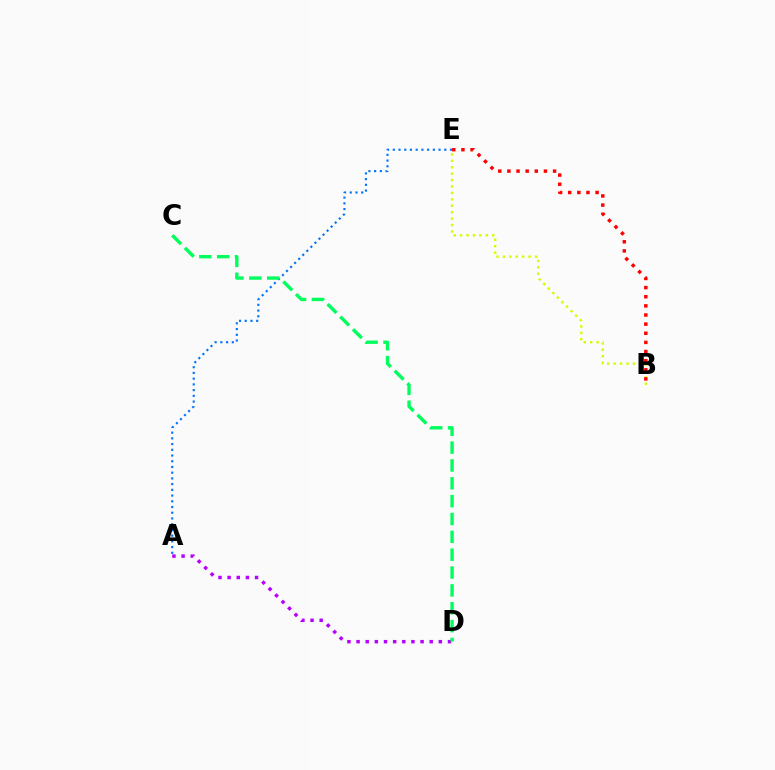{('A', 'E'): [{'color': '#0074ff', 'line_style': 'dotted', 'thickness': 1.55}], ('A', 'D'): [{'color': '#b900ff', 'line_style': 'dotted', 'thickness': 2.48}], ('B', 'E'): [{'color': '#d1ff00', 'line_style': 'dotted', 'thickness': 1.74}, {'color': '#ff0000', 'line_style': 'dotted', 'thickness': 2.48}], ('C', 'D'): [{'color': '#00ff5c', 'line_style': 'dashed', 'thickness': 2.42}]}